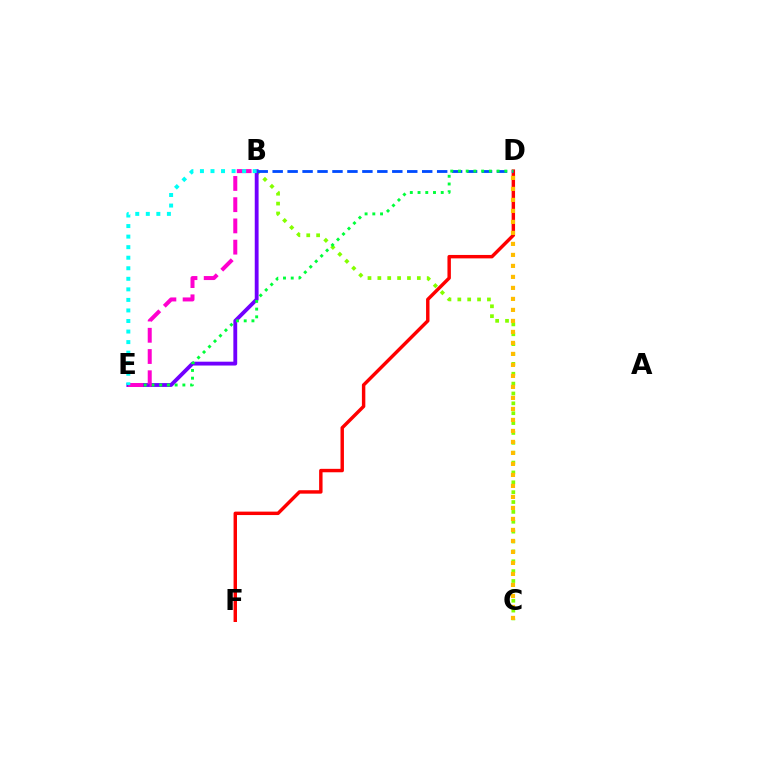{('D', 'F'): [{'color': '#ff0000', 'line_style': 'solid', 'thickness': 2.47}], ('B', 'C'): [{'color': '#84ff00', 'line_style': 'dotted', 'thickness': 2.68}], ('B', 'E'): [{'color': '#7200ff', 'line_style': 'solid', 'thickness': 2.76}, {'color': '#ff00cf', 'line_style': 'dashed', 'thickness': 2.88}, {'color': '#00fff6', 'line_style': 'dotted', 'thickness': 2.87}], ('B', 'D'): [{'color': '#004bff', 'line_style': 'dashed', 'thickness': 2.03}], ('D', 'E'): [{'color': '#00ff39', 'line_style': 'dotted', 'thickness': 2.1}], ('C', 'D'): [{'color': '#ffbd00', 'line_style': 'dotted', 'thickness': 2.99}]}